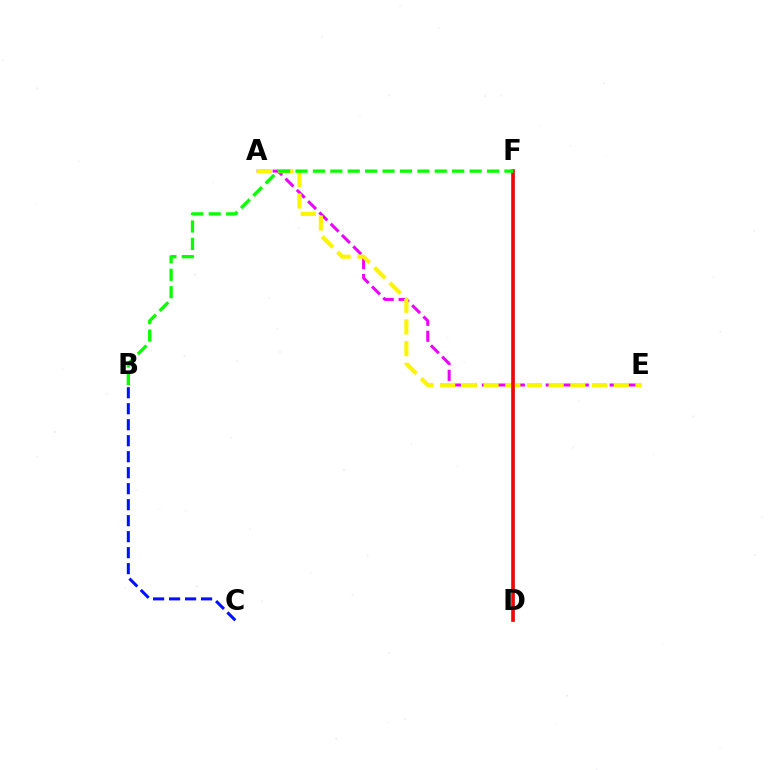{('A', 'E'): [{'color': '#ee00ff', 'line_style': 'dashed', 'thickness': 2.17}, {'color': '#fcf500', 'line_style': 'dashed', 'thickness': 2.95}], ('D', 'F'): [{'color': '#00fff6', 'line_style': 'solid', 'thickness': 1.81}, {'color': '#ff0000', 'line_style': 'solid', 'thickness': 2.6}], ('B', 'C'): [{'color': '#0010ff', 'line_style': 'dashed', 'thickness': 2.17}], ('B', 'F'): [{'color': '#08ff00', 'line_style': 'dashed', 'thickness': 2.37}]}